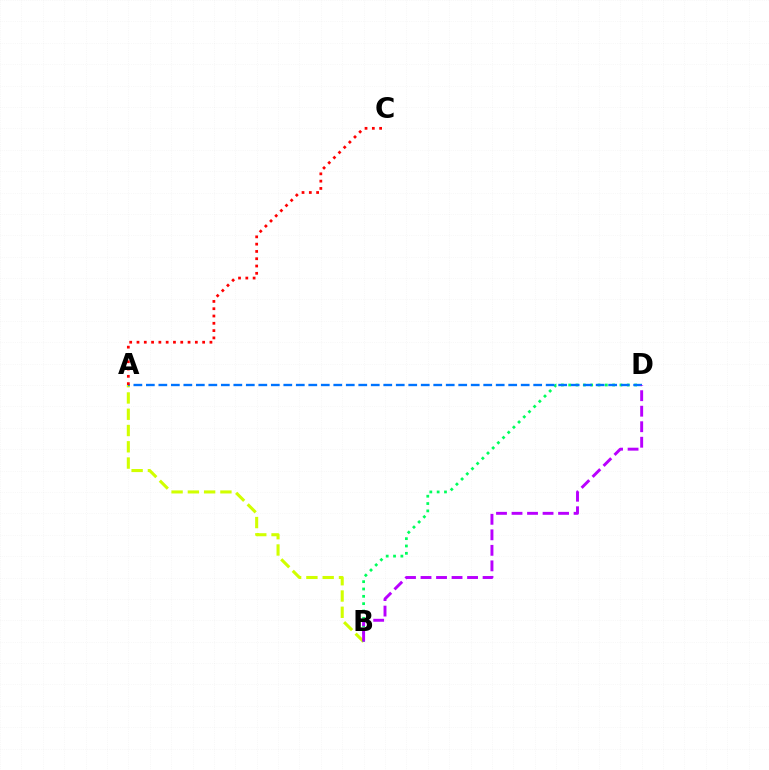{('A', 'B'): [{'color': '#d1ff00', 'line_style': 'dashed', 'thickness': 2.21}], ('B', 'D'): [{'color': '#00ff5c', 'line_style': 'dotted', 'thickness': 1.99}, {'color': '#b900ff', 'line_style': 'dashed', 'thickness': 2.11}], ('A', 'D'): [{'color': '#0074ff', 'line_style': 'dashed', 'thickness': 1.7}], ('A', 'C'): [{'color': '#ff0000', 'line_style': 'dotted', 'thickness': 1.98}]}